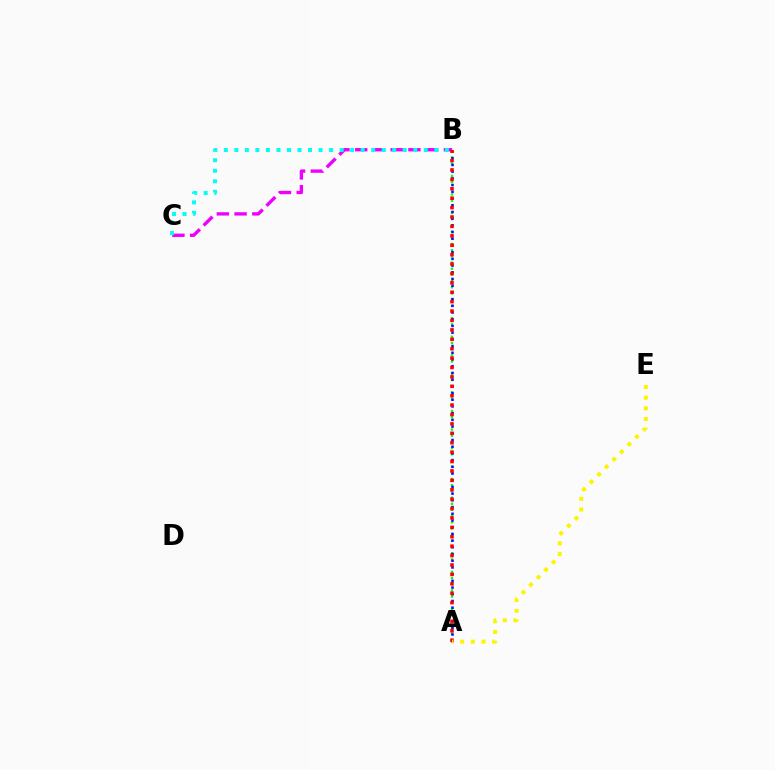{('A', 'B'): [{'color': '#08ff00', 'line_style': 'dotted', 'thickness': 1.68}, {'color': '#0010ff', 'line_style': 'dotted', 'thickness': 1.82}, {'color': '#ff0000', 'line_style': 'dotted', 'thickness': 2.56}], ('B', 'C'): [{'color': '#ee00ff', 'line_style': 'dashed', 'thickness': 2.41}, {'color': '#00fff6', 'line_style': 'dotted', 'thickness': 2.86}], ('A', 'E'): [{'color': '#fcf500', 'line_style': 'dotted', 'thickness': 2.9}]}